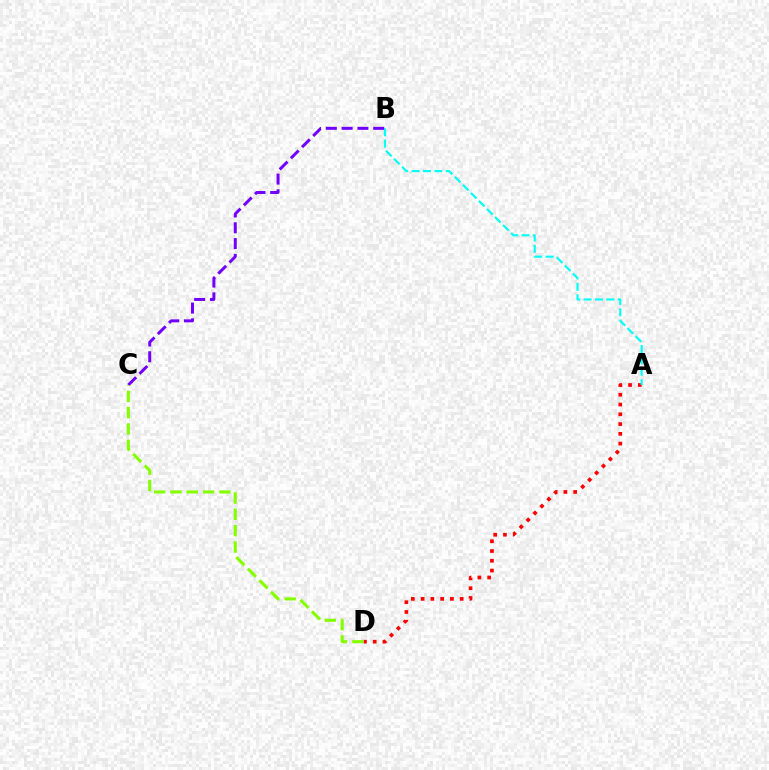{('A', 'D'): [{'color': '#ff0000', 'line_style': 'dotted', 'thickness': 2.65}], ('A', 'B'): [{'color': '#00fff6', 'line_style': 'dashed', 'thickness': 1.55}], ('B', 'C'): [{'color': '#7200ff', 'line_style': 'dashed', 'thickness': 2.15}], ('C', 'D'): [{'color': '#84ff00', 'line_style': 'dashed', 'thickness': 2.22}]}